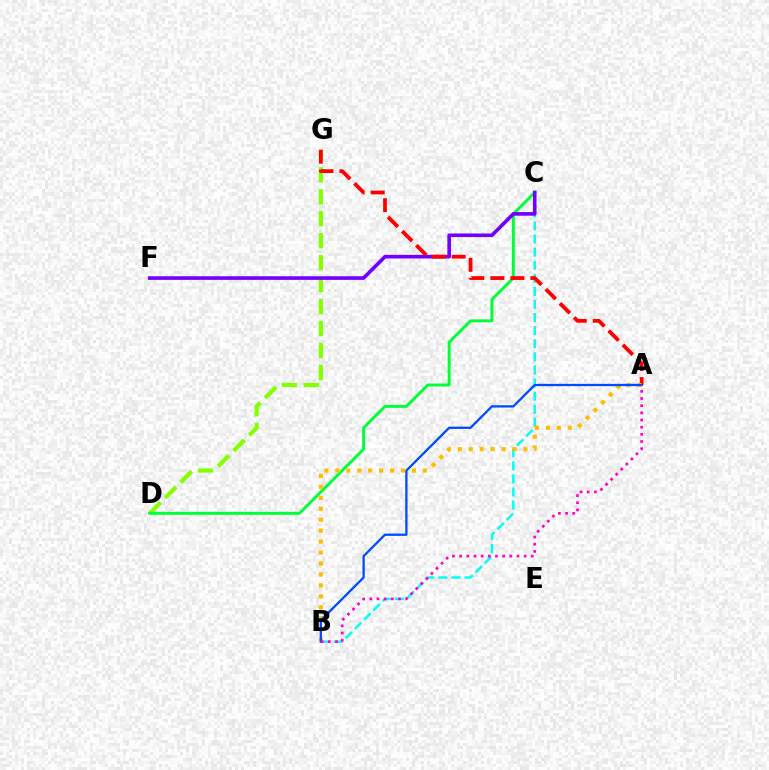{('B', 'C'): [{'color': '#00fff6', 'line_style': 'dashed', 'thickness': 1.78}], ('D', 'G'): [{'color': '#84ff00', 'line_style': 'dashed', 'thickness': 2.98}], ('C', 'D'): [{'color': '#00ff39', 'line_style': 'solid', 'thickness': 2.11}], ('C', 'F'): [{'color': '#7200ff', 'line_style': 'solid', 'thickness': 2.62}], ('A', 'G'): [{'color': '#ff0000', 'line_style': 'dashed', 'thickness': 2.72}], ('A', 'B'): [{'color': '#ffbd00', 'line_style': 'dotted', 'thickness': 2.97}, {'color': '#004bff', 'line_style': 'solid', 'thickness': 1.64}, {'color': '#ff00cf', 'line_style': 'dotted', 'thickness': 1.95}]}